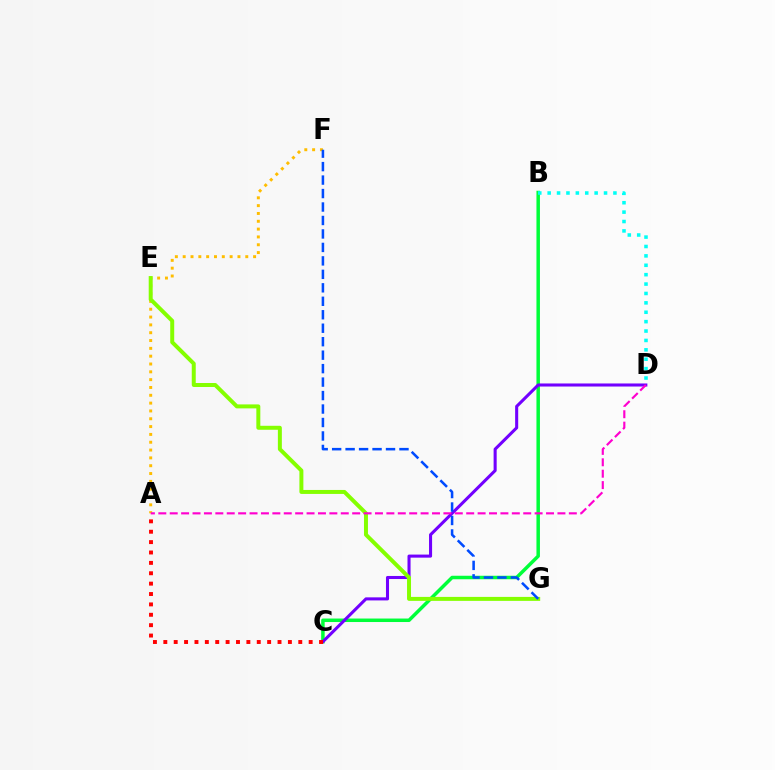{('B', 'C'): [{'color': '#00ff39', 'line_style': 'solid', 'thickness': 2.51}], ('A', 'F'): [{'color': '#ffbd00', 'line_style': 'dotted', 'thickness': 2.13}], ('B', 'D'): [{'color': '#00fff6', 'line_style': 'dotted', 'thickness': 2.55}], ('C', 'D'): [{'color': '#7200ff', 'line_style': 'solid', 'thickness': 2.21}], ('A', 'C'): [{'color': '#ff0000', 'line_style': 'dotted', 'thickness': 2.82}], ('E', 'G'): [{'color': '#84ff00', 'line_style': 'solid', 'thickness': 2.86}], ('F', 'G'): [{'color': '#004bff', 'line_style': 'dashed', 'thickness': 1.83}], ('A', 'D'): [{'color': '#ff00cf', 'line_style': 'dashed', 'thickness': 1.55}]}